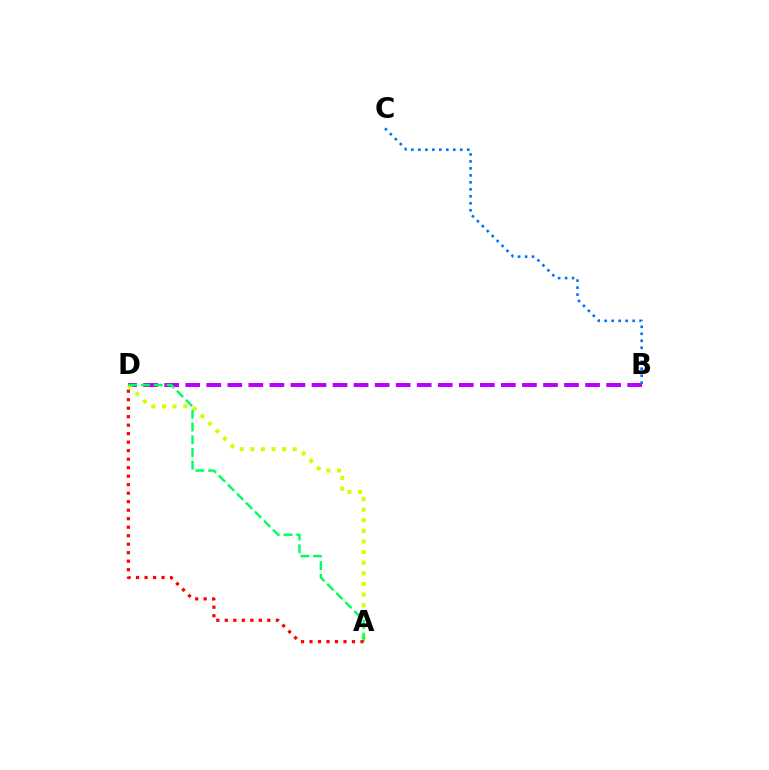{('B', 'D'): [{'color': '#b900ff', 'line_style': 'dashed', 'thickness': 2.86}], ('A', 'D'): [{'color': '#d1ff00', 'line_style': 'dotted', 'thickness': 2.88}, {'color': '#00ff5c', 'line_style': 'dashed', 'thickness': 1.73}, {'color': '#ff0000', 'line_style': 'dotted', 'thickness': 2.31}], ('B', 'C'): [{'color': '#0074ff', 'line_style': 'dotted', 'thickness': 1.9}]}